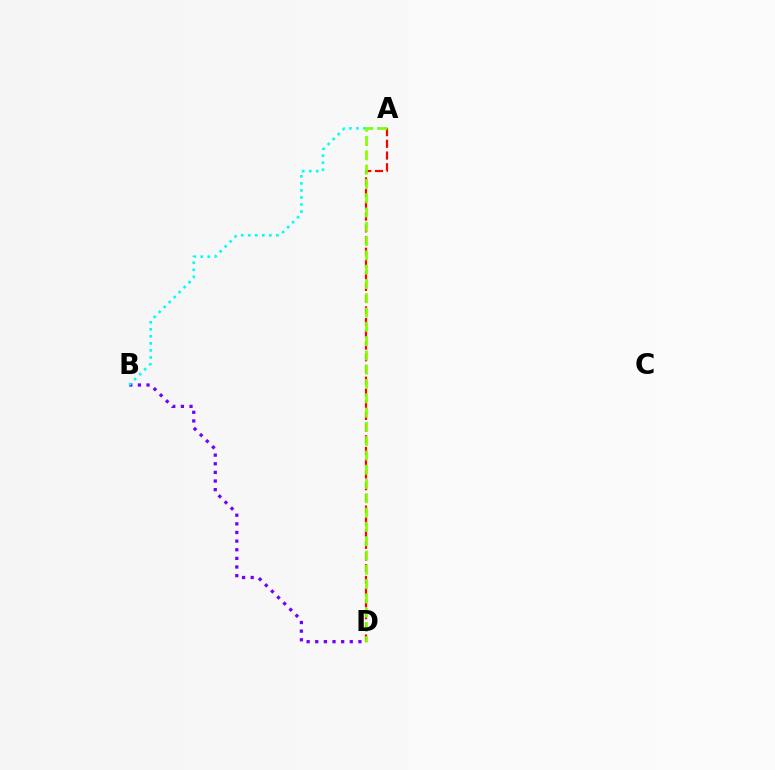{('B', 'D'): [{'color': '#7200ff', 'line_style': 'dotted', 'thickness': 2.35}], ('A', 'B'): [{'color': '#00fff6', 'line_style': 'dotted', 'thickness': 1.91}], ('A', 'D'): [{'color': '#ff0000', 'line_style': 'dashed', 'thickness': 1.59}, {'color': '#84ff00', 'line_style': 'dashed', 'thickness': 1.94}]}